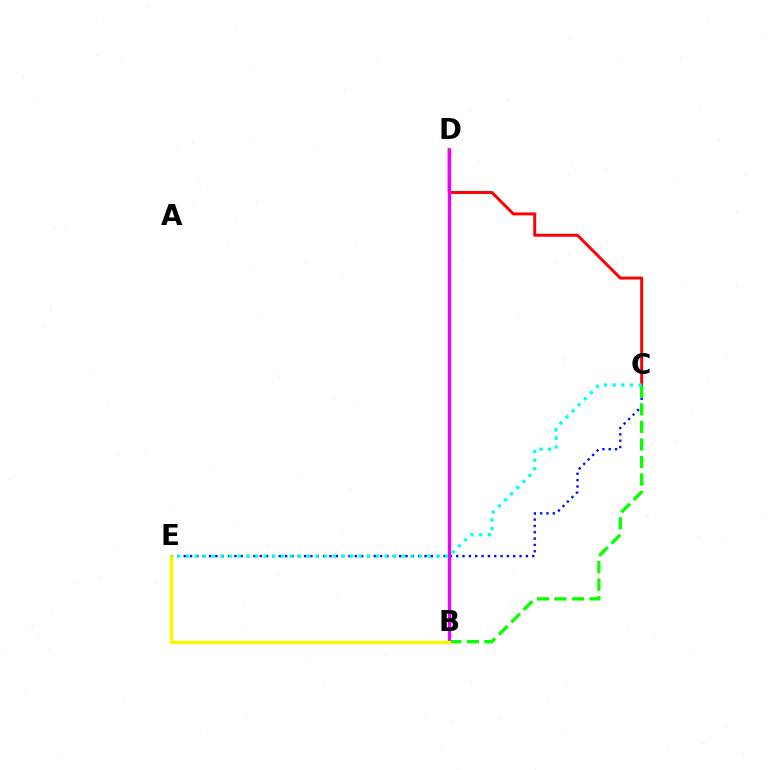{('C', 'E'): [{'color': '#0010ff', 'line_style': 'dotted', 'thickness': 1.72}, {'color': '#00fff6', 'line_style': 'dotted', 'thickness': 2.35}], ('C', 'D'): [{'color': '#ff0000', 'line_style': 'solid', 'thickness': 2.12}], ('B', 'C'): [{'color': '#08ff00', 'line_style': 'dashed', 'thickness': 2.38}], ('B', 'D'): [{'color': '#ee00ff', 'line_style': 'solid', 'thickness': 2.39}], ('B', 'E'): [{'color': '#fcf500', 'line_style': 'solid', 'thickness': 2.45}]}